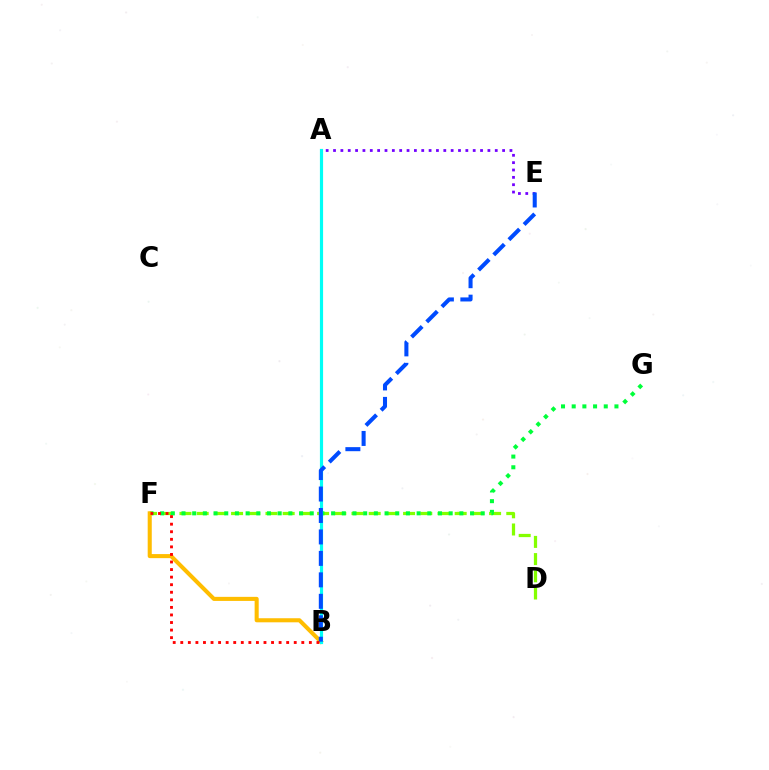{('D', 'F'): [{'color': '#84ff00', 'line_style': 'dashed', 'thickness': 2.34}], ('F', 'G'): [{'color': '#00ff39', 'line_style': 'dotted', 'thickness': 2.9}], ('B', 'F'): [{'color': '#ffbd00', 'line_style': 'solid', 'thickness': 2.93}, {'color': '#ff0000', 'line_style': 'dotted', 'thickness': 2.06}], ('A', 'E'): [{'color': '#7200ff', 'line_style': 'dotted', 'thickness': 2.0}], ('A', 'B'): [{'color': '#ff00cf', 'line_style': 'dotted', 'thickness': 1.86}, {'color': '#00fff6', 'line_style': 'solid', 'thickness': 2.28}], ('B', 'E'): [{'color': '#004bff', 'line_style': 'dashed', 'thickness': 2.91}]}